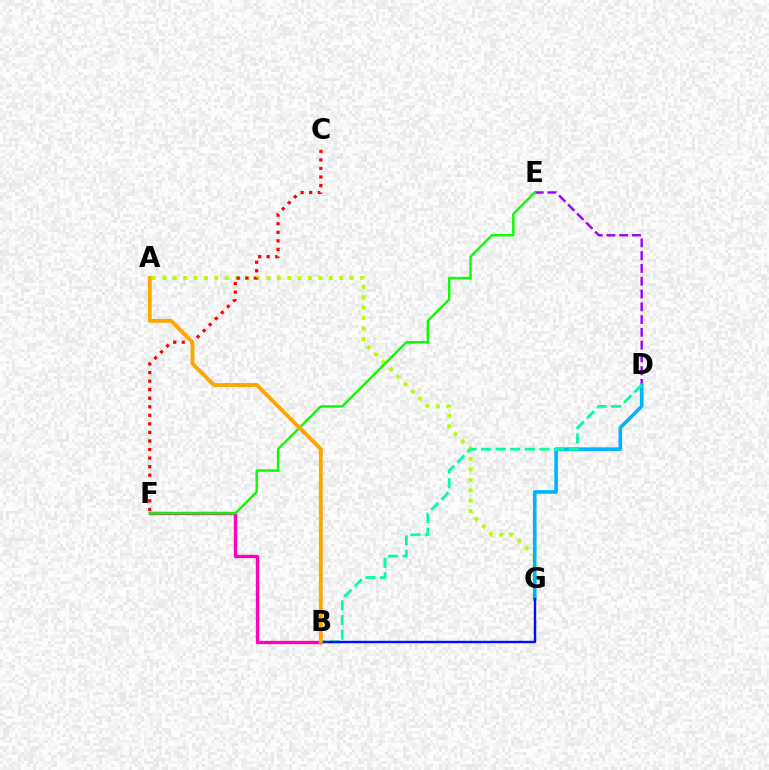{('A', 'G'): [{'color': '#b3ff00', 'line_style': 'dotted', 'thickness': 2.83}], ('D', 'E'): [{'color': '#9b00ff', 'line_style': 'dashed', 'thickness': 1.74}], ('B', 'F'): [{'color': '#ff00bd', 'line_style': 'solid', 'thickness': 2.4}], ('D', 'G'): [{'color': '#00b5ff', 'line_style': 'solid', 'thickness': 2.62}], ('B', 'D'): [{'color': '#00ff9d', 'line_style': 'dashed', 'thickness': 1.98}], ('E', 'F'): [{'color': '#08ff00', 'line_style': 'solid', 'thickness': 1.74}], ('B', 'G'): [{'color': '#0010ff', 'line_style': 'solid', 'thickness': 1.74}], ('C', 'F'): [{'color': '#ff0000', 'line_style': 'dotted', 'thickness': 2.32}], ('A', 'B'): [{'color': '#ffa500', 'line_style': 'solid', 'thickness': 2.78}]}